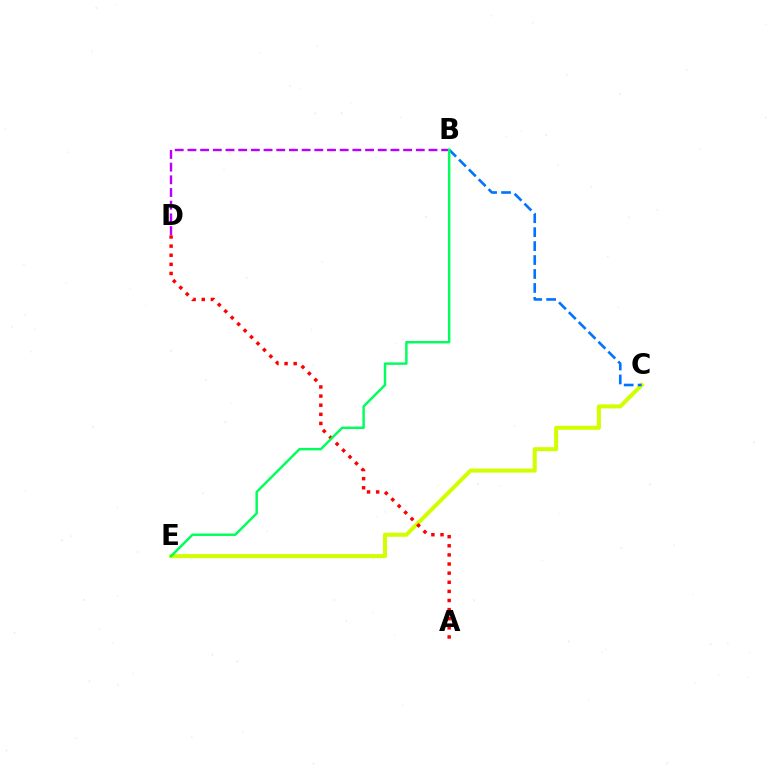{('C', 'E'): [{'color': '#d1ff00', 'line_style': 'solid', 'thickness': 2.91}], ('B', 'C'): [{'color': '#0074ff', 'line_style': 'dashed', 'thickness': 1.89}], ('B', 'D'): [{'color': '#b900ff', 'line_style': 'dashed', 'thickness': 1.72}], ('A', 'D'): [{'color': '#ff0000', 'line_style': 'dotted', 'thickness': 2.48}], ('B', 'E'): [{'color': '#00ff5c', 'line_style': 'solid', 'thickness': 1.76}]}